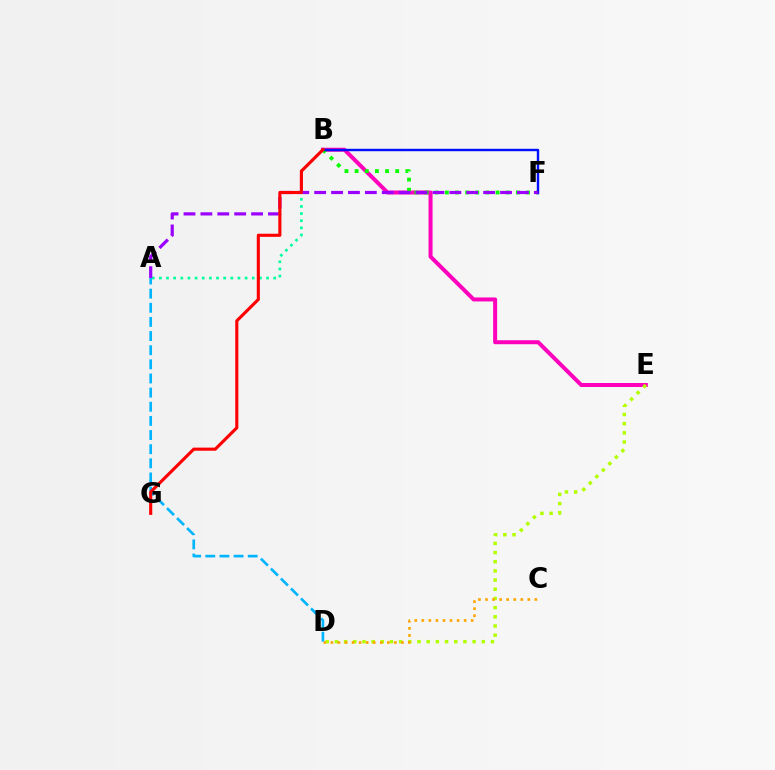{('B', 'E'): [{'color': '#ff00bd', 'line_style': 'solid', 'thickness': 2.88}], ('A', 'B'): [{'color': '#00ff9d', 'line_style': 'dotted', 'thickness': 1.94}], ('B', 'F'): [{'color': '#08ff00', 'line_style': 'dotted', 'thickness': 2.76}, {'color': '#0010ff', 'line_style': 'solid', 'thickness': 1.74}], ('D', 'E'): [{'color': '#b3ff00', 'line_style': 'dotted', 'thickness': 2.49}], ('C', 'D'): [{'color': '#ffa500', 'line_style': 'dotted', 'thickness': 1.92}], ('A', 'F'): [{'color': '#9b00ff', 'line_style': 'dashed', 'thickness': 2.3}], ('A', 'D'): [{'color': '#00b5ff', 'line_style': 'dashed', 'thickness': 1.92}], ('B', 'G'): [{'color': '#ff0000', 'line_style': 'solid', 'thickness': 2.25}]}